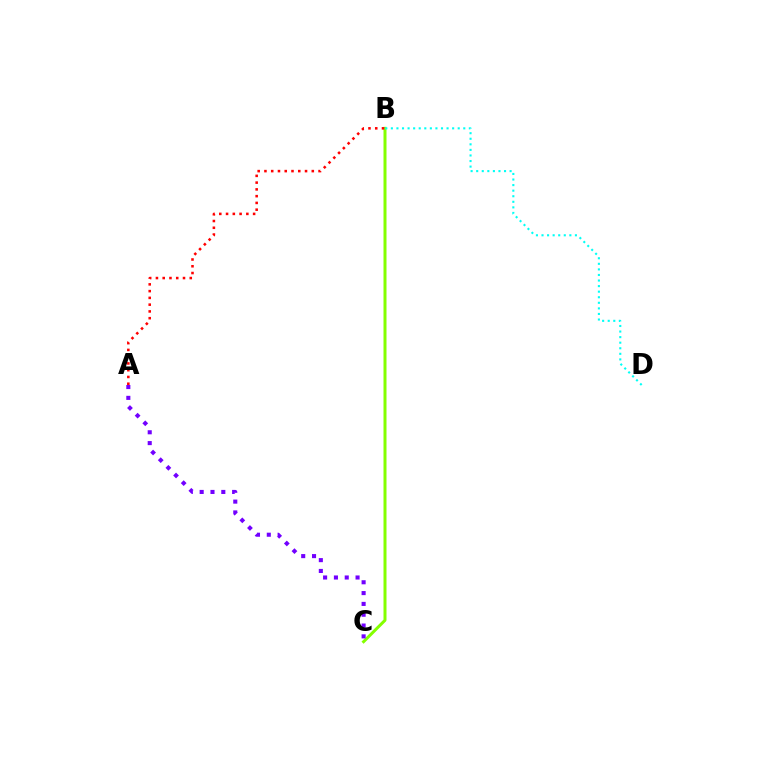{('B', 'C'): [{'color': '#84ff00', 'line_style': 'solid', 'thickness': 2.16}], ('A', 'C'): [{'color': '#7200ff', 'line_style': 'dotted', 'thickness': 2.94}], ('A', 'B'): [{'color': '#ff0000', 'line_style': 'dotted', 'thickness': 1.84}], ('B', 'D'): [{'color': '#00fff6', 'line_style': 'dotted', 'thickness': 1.51}]}